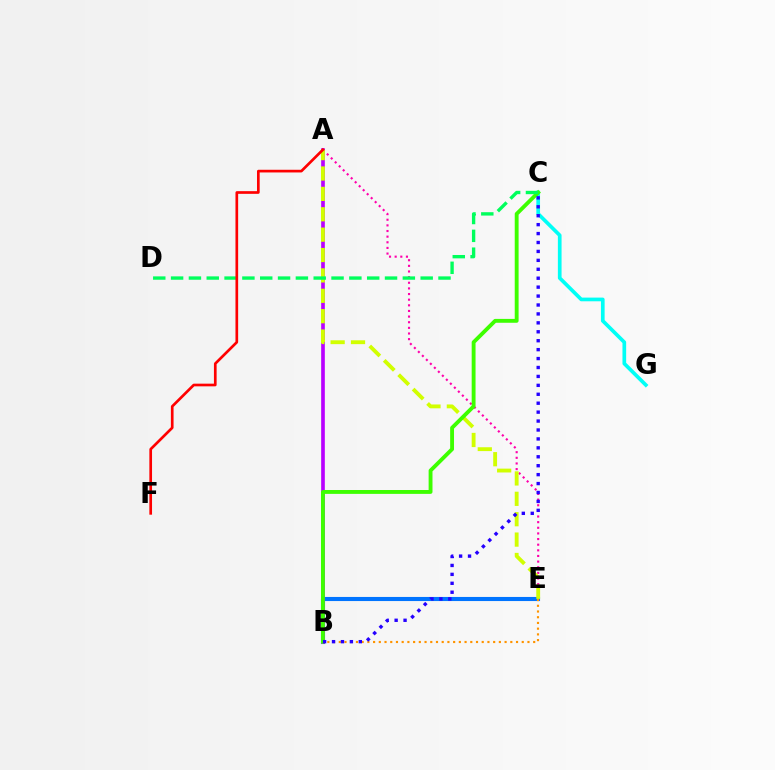{('B', 'E'): [{'color': '#0074ff', 'line_style': 'solid', 'thickness': 2.95}, {'color': '#ff9400', 'line_style': 'dotted', 'thickness': 1.55}], ('A', 'E'): [{'color': '#ff00ac', 'line_style': 'dotted', 'thickness': 1.53}, {'color': '#d1ff00', 'line_style': 'dashed', 'thickness': 2.77}], ('A', 'B'): [{'color': '#b900ff', 'line_style': 'solid', 'thickness': 2.64}], ('C', 'G'): [{'color': '#00fff6', 'line_style': 'solid', 'thickness': 2.65}], ('B', 'C'): [{'color': '#3dff00', 'line_style': 'solid', 'thickness': 2.78}, {'color': '#2500ff', 'line_style': 'dotted', 'thickness': 2.43}], ('C', 'D'): [{'color': '#00ff5c', 'line_style': 'dashed', 'thickness': 2.42}], ('A', 'F'): [{'color': '#ff0000', 'line_style': 'solid', 'thickness': 1.93}]}